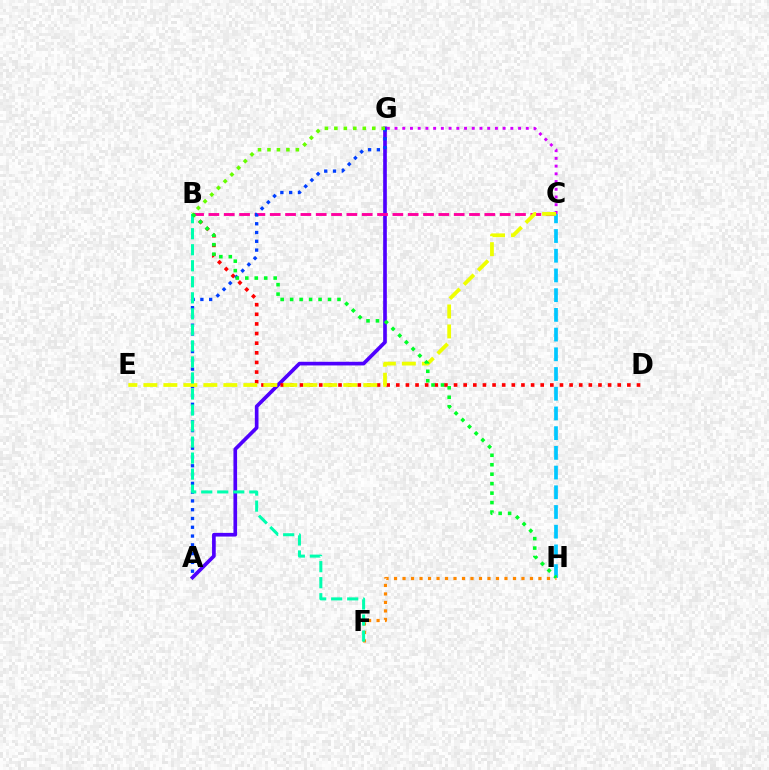{('C', 'G'): [{'color': '#d600ff', 'line_style': 'dotted', 'thickness': 2.1}], ('A', 'G'): [{'color': '#4f00ff', 'line_style': 'solid', 'thickness': 2.64}, {'color': '#003fff', 'line_style': 'dotted', 'thickness': 2.39}], ('B', 'D'): [{'color': '#ff0000', 'line_style': 'dotted', 'thickness': 2.62}], ('B', 'C'): [{'color': '#ff00a0', 'line_style': 'dashed', 'thickness': 2.08}], ('C', 'H'): [{'color': '#00c7ff', 'line_style': 'dashed', 'thickness': 2.68}], ('F', 'H'): [{'color': '#ff8800', 'line_style': 'dotted', 'thickness': 2.31}], ('C', 'E'): [{'color': '#eeff00', 'line_style': 'dashed', 'thickness': 2.72}], ('B', 'F'): [{'color': '#00ffaf', 'line_style': 'dashed', 'thickness': 2.18}], ('B', 'G'): [{'color': '#66ff00', 'line_style': 'dotted', 'thickness': 2.57}], ('B', 'H'): [{'color': '#00ff27', 'line_style': 'dotted', 'thickness': 2.57}]}